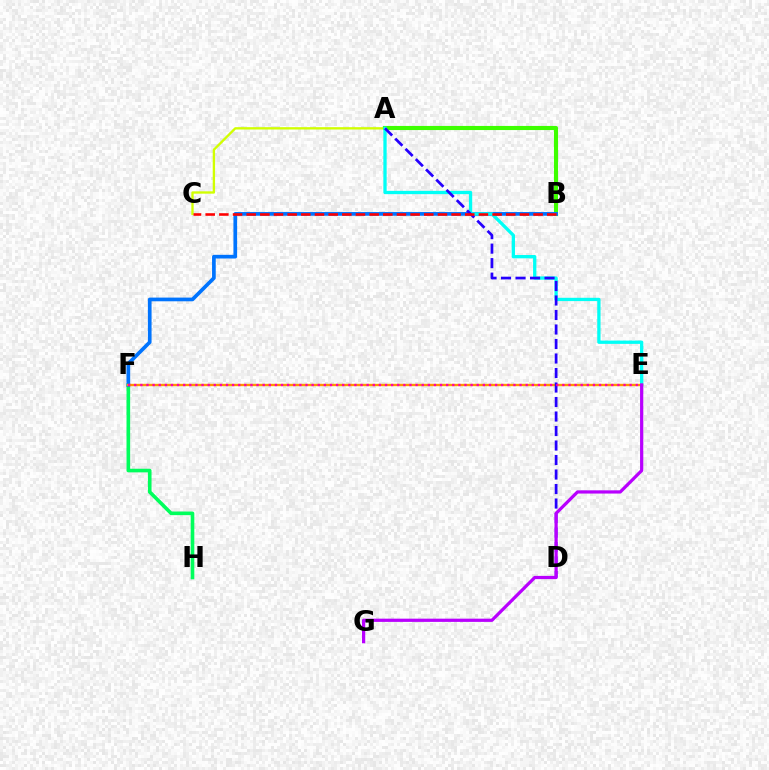{('A', 'C'): [{'color': '#d1ff00', 'line_style': 'solid', 'thickness': 1.68}], ('A', 'B'): [{'color': '#3dff00', 'line_style': 'solid', 'thickness': 2.96}], ('F', 'H'): [{'color': '#00ff5c', 'line_style': 'solid', 'thickness': 2.61}], ('B', 'F'): [{'color': '#0074ff', 'line_style': 'solid', 'thickness': 2.66}], ('A', 'E'): [{'color': '#00fff6', 'line_style': 'solid', 'thickness': 2.37}], ('E', 'F'): [{'color': '#ff9400', 'line_style': 'solid', 'thickness': 1.7}, {'color': '#ff00ac', 'line_style': 'dotted', 'thickness': 1.66}], ('A', 'D'): [{'color': '#2500ff', 'line_style': 'dashed', 'thickness': 1.97}], ('B', 'C'): [{'color': '#ff0000', 'line_style': 'dashed', 'thickness': 1.86}], ('E', 'G'): [{'color': '#b900ff', 'line_style': 'solid', 'thickness': 2.32}]}